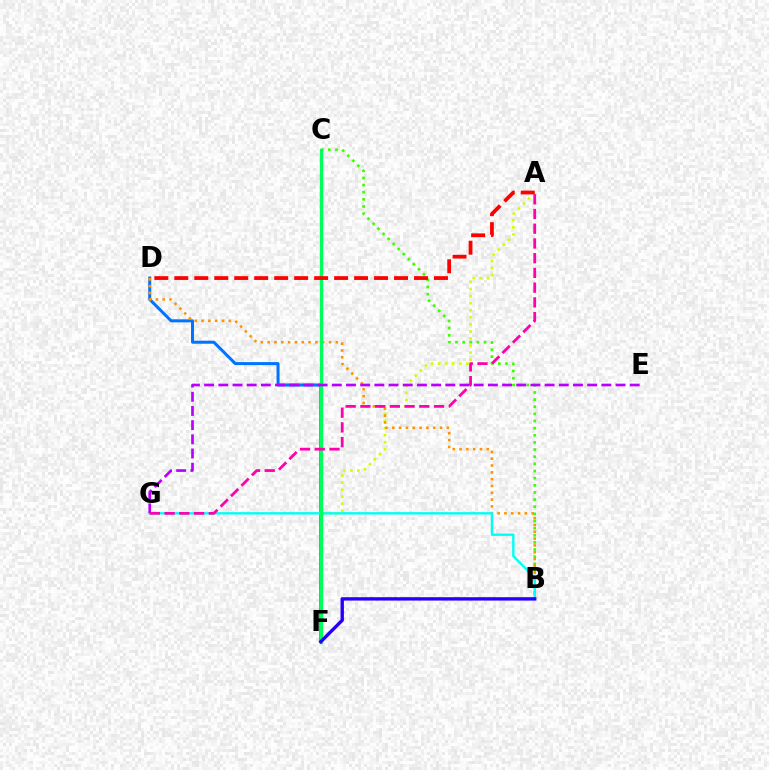{('A', 'F'): [{'color': '#d1ff00', 'line_style': 'dotted', 'thickness': 1.92}], ('D', 'F'): [{'color': '#0074ff', 'line_style': 'solid', 'thickness': 2.17}], ('B', 'C'): [{'color': '#3dff00', 'line_style': 'dotted', 'thickness': 1.94}], ('B', 'D'): [{'color': '#ff9400', 'line_style': 'dotted', 'thickness': 1.85}], ('B', 'G'): [{'color': '#00fff6', 'line_style': 'solid', 'thickness': 1.72}], ('C', 'F'): [{'color': '#00ff5c', 'line_style': 'solid', 'thickness': 2.42}], ('B', 'F'): [{'color': '#2500ff', 'line_style': 'solid', 'thickness': 2.43}], ('E', 'G'): [{'color': '#b900ff', 'line_style': 'dashed', 'thickness': 1.93}], ('A', 'G'): [{'color': '#ff00ac', 'line_style': 'dashed', 'thickness': 2.0}], ('A', 'D'): [{'color': '#ff0000', 'line_style': 'dashed', 'thickness': 2.71}]}